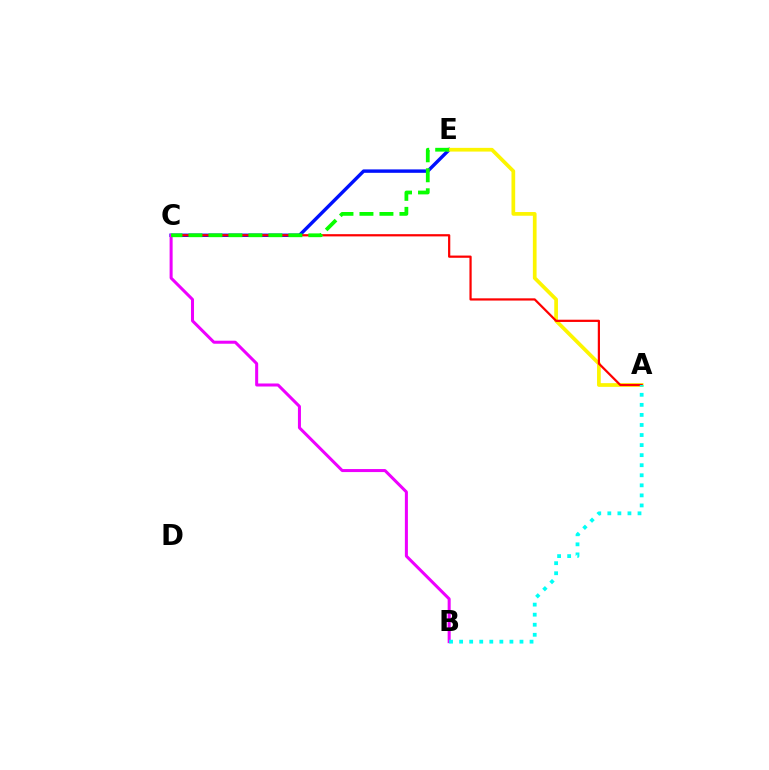{('C', 'E'): [{'color': '#0010ff', 'line_style': 'solid', 'thickness': 2.46}, {'color': '#08ff00', 'line_style': 'dashed', 'thickness': 2.72}], ('A', 'E'): [{'color': '#fcf500', 'line_style': 'solid', 'thickness': 2.67}], ('A', 'C'): [{'color': '#ff0000', 'line_style': 'solid', 'thickness': 1.6}], ('B', 'C'): [{'color': '#ee00ff', 'line_style': 'solid', 'thickness': 2.18}], ('A', 'B'): [{'color': '#00fff6', 'line_style': 'dotted', 'thickness': 2.73}]}